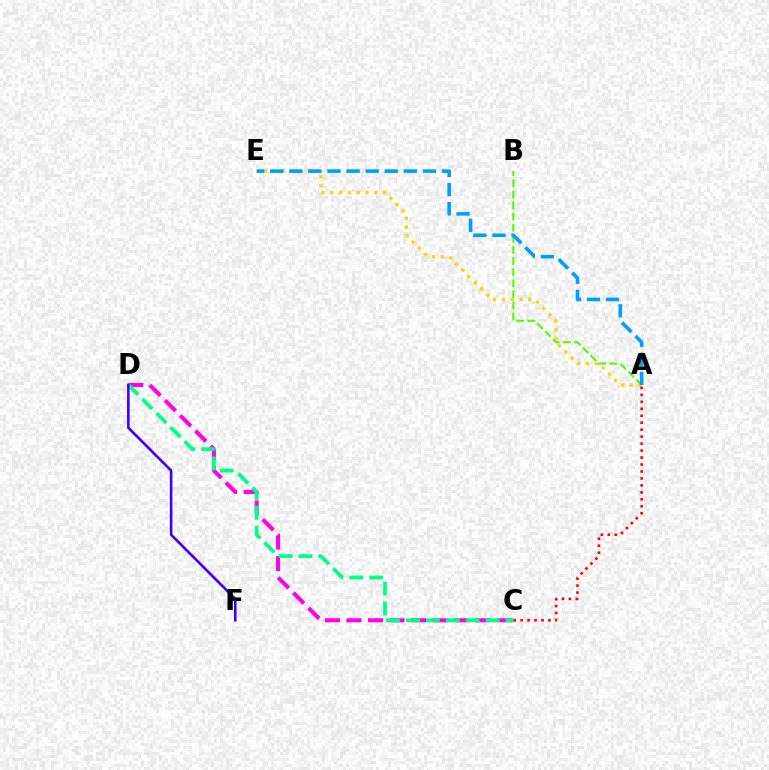{('C', 'D'): [{'color': '#ff00ed', 'line_style': 'dashed', 'thickness': 2.92}, {'color': '#00ff86', 'line_style': 'dashed', 'thickness': 2.7}], ('A', 'E'): [{'color': '#ffd500', 'line_style': 'dotted', 'thickness': 2.39}, {'color': '#009eff', 'line_style': 'dashed', 'thickness': 2.59}], ('A', 'B'): [{'color': '#4fff00', 'line_style': 'dashed', 'thickness': 1.51}], ('D', 'F'): [{'color': '#3700ff', 'line_style': 'solid', 'thickness': 1.86}], ('A', 'C'): [{'color': '#ff0000', 'line_style': 'dotted', 'thickness': 1.89}]}